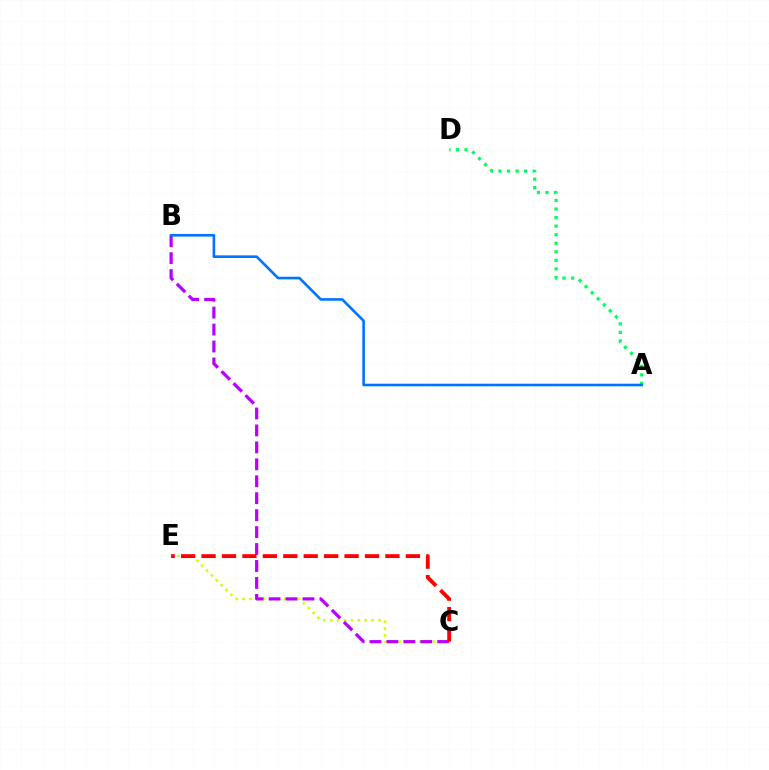{('A', 'D'): [{'color': '#00ff5c', 'line_style': 'dotted', 'thickness': 2.32}], ('C', 'E'): [{'color': '#d1ff00', 'line_style': 'dotted', 'thickness': 1.87}, {'color': '#ff0000', 'line_style': 'dashed', 'thickness': 2.78}], ('B', 'C'): [{'color': '#b900ff', 'line_style': 'dashed', 'thickness': 2.3}], ('A', 'B'): [{'color': '#0074ff', 'line_style': 'solid', 'thickness': 1.89}]}